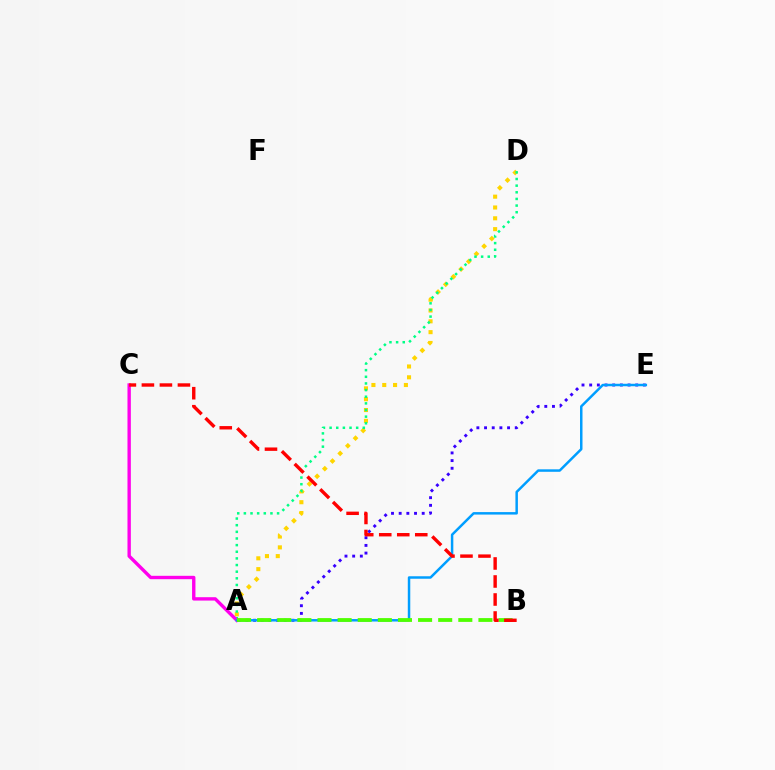{('A', 'E'): [{'color': '#3700ff', 'line_style': 'dotted', 'thickness': 2.08}, {'color': '#009eff', 'line_style': 'solid', 'thickness': 1.79}], ('A', 'D'): [{'color': '#ffd500', 'line_style': 'dotted', 'thickness': 2.94}, {'color': '#00ff86', 'line_style': 'dotted', 'thickness': 1.8}], ('A', 'C'): [{'color': '#ff00ed', 'line_style': 'solid', 'thickness': 2.43}], ('A', 'B'): [{'color': '#4fff00', 'line_style': 'dashed', 'thickness': 2.73}], ('B', 'C'): [{'color': '#ff0000', 'line_style': 'dashed', 'thickness': 2.45}]}